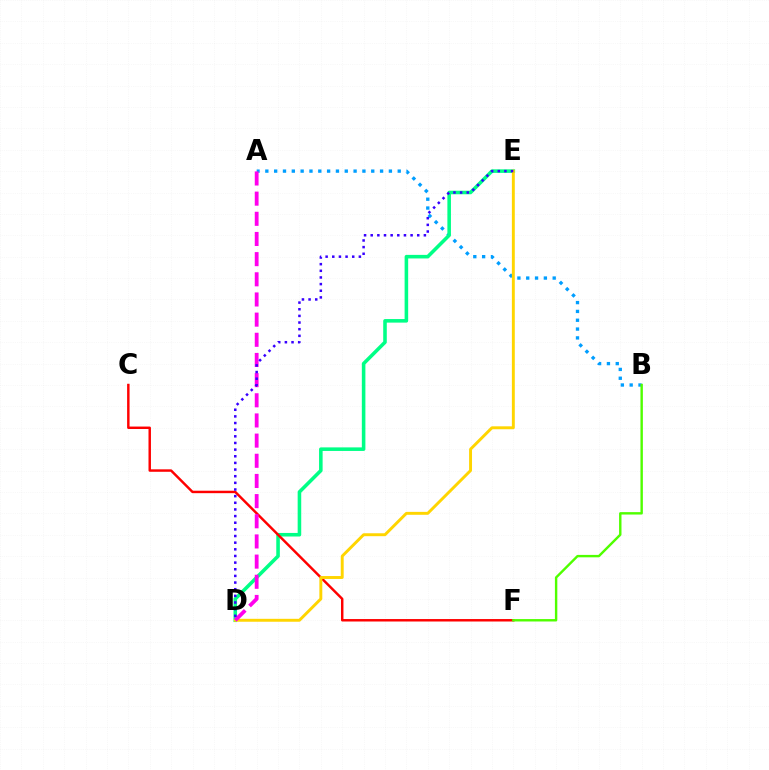{('A', 'B'): [{'color': '#009eff', 'line_style': 'dotted', 'thickness': 2.4}], ('D', 'E'): [{'color': '#00ff86', 'line_style': 'solid', 'thickness': 2.57}, {'color': '#ffd500', 'line_style': 'solid', 'thickness': 2.11}, {'color': '#3700ff', 'line_style': 'dotted', 'thickness': 1.81}], ('C', 'F'): [{'color': '#ff0000', 'line_style': 'solid', 'thickness': 1.77}], ('B', 'F'): [{'color': '#4fff00', 'line_style': 'solid', 'thickness': 1.74}], ('A', 'D'): [{'color': '#ff00ed', 'line_style': 'dashed', 'thickness': 2.74}]}